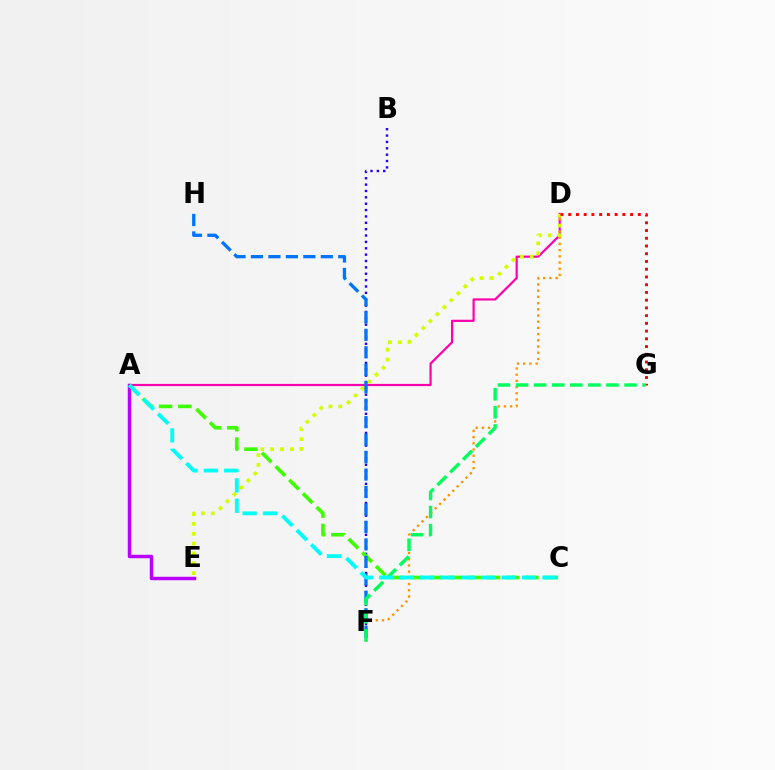{('A', 'D'): [{'color': '#ff00ac', 'line_style': 'solid', 'thickness': 1.58}], ('B', 'F'): [{'color': '#2500ff', 'line_style': 'dotted', 'thickness': 1.73}], ('D', 'F'): [{'color': '#ff9400', 'line_style': 'dotted', 'thickness': 1.69}], ('D', 'E'): [{'color': '#d1ff00', 'line_style': 'dotted', 'thickness': 2.67}], ('A', 'C'): [{'color': '#3dff00', 'line_style': 'dashed', 'thickness': 2.62}, {'color': '#00fff6', 'line_style': 'dashed', 'thickness': 2.77}], ('A', 'E'): [{'color': '#b900ff', 'line_style': 'solid', 'thickness': 2.49}], ('D', 'G'): [{'color': '#ff0000', 'line_style': 'dotted', 'thickness': 2.1}], ('F', 'H'): [{'color': '#0074ff', 'line_style': 'dashed', 'thickness': 2.37}], ('F', 'G'): [{'color': '#00ff5c', 'line_style': 'dashed', 'thickness': 2.46}]}